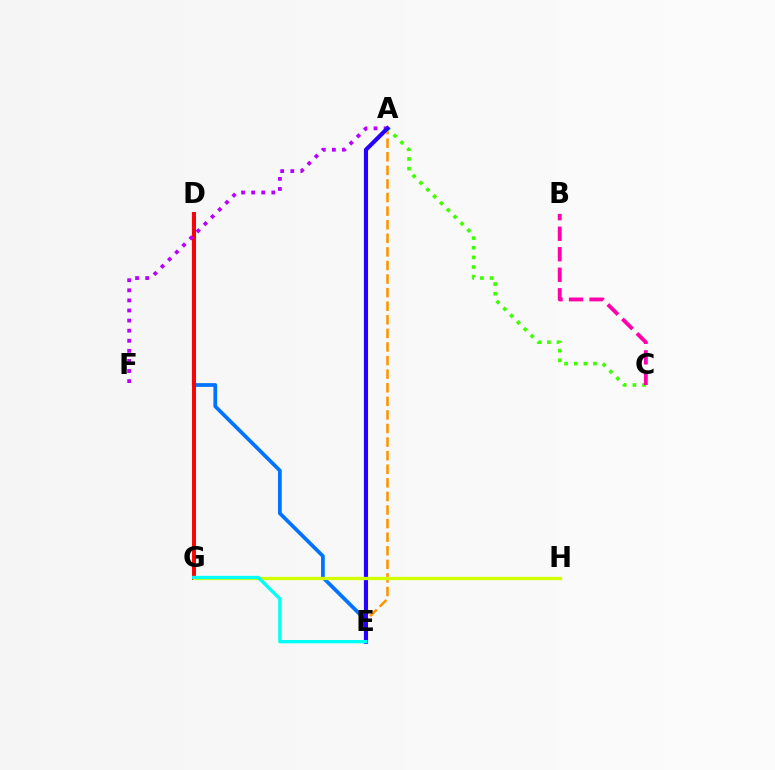{('A', 'E'): [{'color': '#ff9400', 'line_style': 'dashed', 'thickness': 1.85}, {'color': '#2500ff', 'line_style': 'solid', 'thickness': 2.98}], ('D', 'G'): [{'color': '#00ff5c', 'line_style': 'solid', 'thickness': 2.89}, {'color': '#ff0000', 'line_style': 'solid', 'thickness': 2.78}], ('D', 'E'): [{'color': '#0074ff', 'line_style': 'solid', 'thickness': 2.7}], ('A', 'C'): [{'color': '#3dff00', 'line_style': 'dotted', 'thickness': 2.62}], ('A', 'F'): [{'color': '#b900ff', 'line_style': 'dotted', 'thickness': 2.74}], ('G', 'H'): [{'color': '#d1ff00', 'line_style': 'solid', 'thickness': 2.37}], ('E', 'G'): [{'color': '#00fff6', 'line_style': 'solid', 'thickness': 2.39}], ('B', 'C'): [{'color': '#ff00ac', 'line_style': 'dashed', 'thickness': 2.79}]}